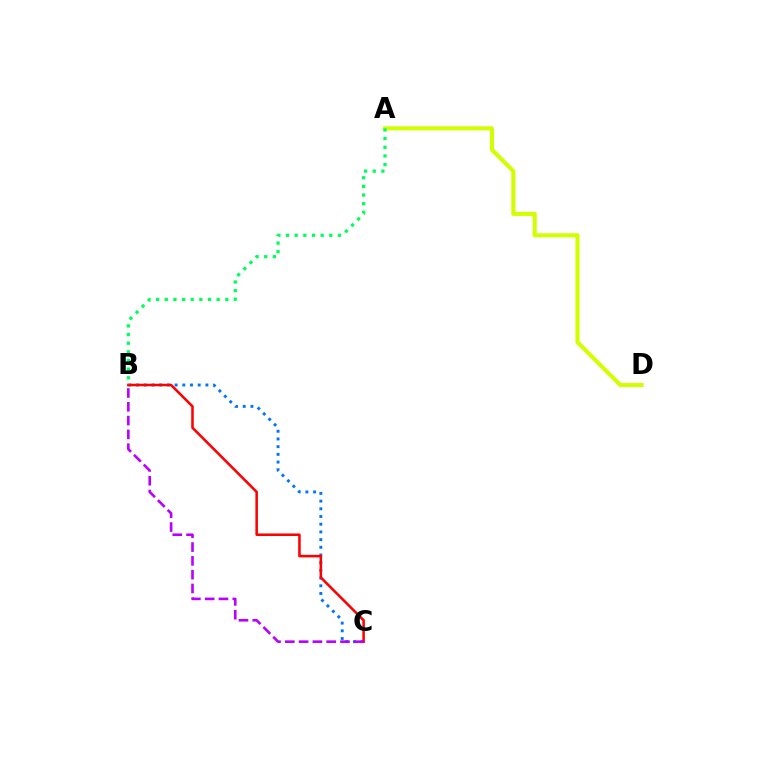{('A', 'D'): [{'color': '#d1ff00', 'line_style': 'solid', 'thickness': 2.95}], ('B', 'C'): [{'color': '#0074ff', 'line_style': 'dotted', 'thickness': 2.09}, {'color': '#ff0000', 'line_style': 'solid', 'thickness': 1.84}, {'color': '#b900ff', 'line_style': 'dashed', 'thickness': 1.87}], ('A', 'B'): [{'color': '#00ff5c', 'line_style': 'dotted', 'thickness': 2.35}]}